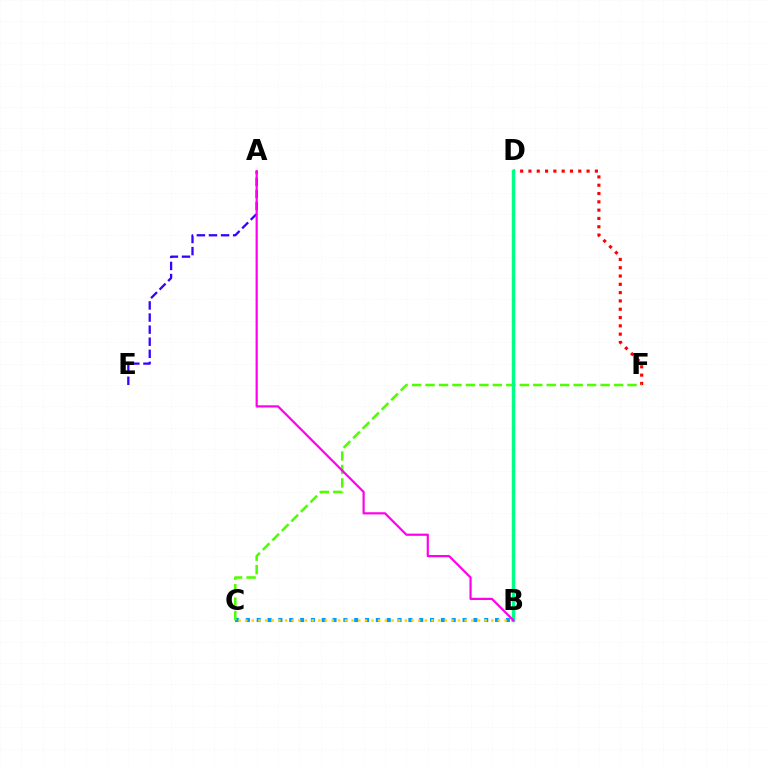{('A', 'E'): [{'color': '#3700ff', 'line_style': 'dashed', 'thickness': 1.64}], ('B', 'C'): [{'color': '#009eff', 'line_style': 'dotted', 'thickness': 2.94}, {'color': '#ffd500', 'line_style': 'dotted', 'thickness': 1.81}], ('D', 'F'): [{'color': '#ff0000', 'line_style': 'dotted', 'thickness': 2.26}], ('C', 'F'): [{'color': '#4fff00', 'line_style': 'dashed', 'thickness': 1.83}], ('B', 'D'): [{'color': '#00ff86', 'line_style': 'solid', 'thickness': 2.49}], ('A', 'B'): [{'color': '#ff00ed', 'line_style': 'solid', 'thickness': 1.58}]}